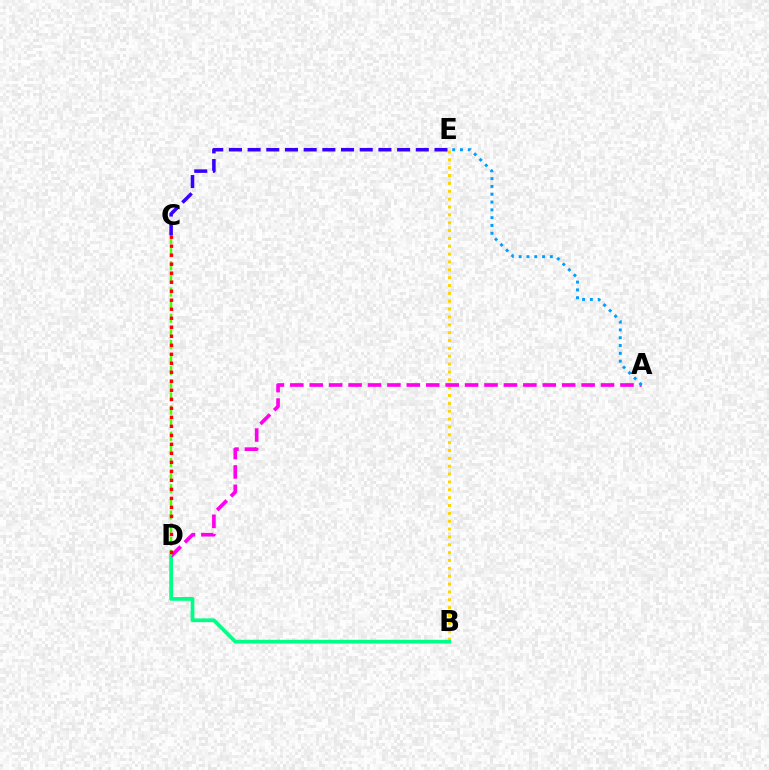{('B', 'E'): [{'color': '#ffd500', 'line_style': 'dotted', 'thickness': 2.13}], ('B', 'D'): [{'color': '#00ff86', 'line_style': 'solid', 'thickness': 2.69}], ('A', 'D'): [{'color': '#ff00ed', 'line_style': 'dashed', 'thickness': 2.64}], ('C', 'D'): [{'color': '#4fff00', 'line_style': 'dashed', 'thickness': 1.78}, {'color': '#ff0000', 'line_style': 'dotted', 'thickness': 2.45}], ('A', 'E'): [{'color': '#009eff', 'line_style': 'dotted', 'thickness': 2.12}], ('C', 'E'): [{'color': '#3700ff', 'line_style': 'dashed', 'thickness': 2.54}]}